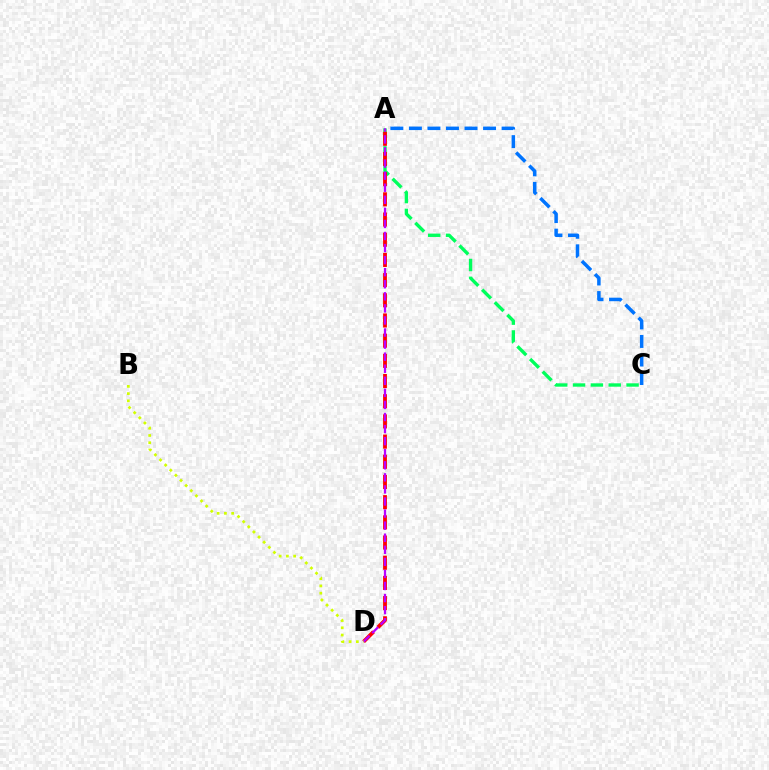{('A', 'C'): [{'color': '#00ff5c', 'line_style': 'dashed', 'thickness': 2.42}, {'color': '#0074ff', 'line_style': 'dashed', 'thickness': 2.52}], ('A', 'D'): [{'color': '#ff0000', 'line_style': 'dashed', 'thickness': 2.74}, {'color': '#b900ff', 'line_style': 'dashed', 'thickness': 1.64}], ('B', 'D'): [{'color': '#d1ff00', 'line_style': 'dotted', 'thickness': 1.97}]}